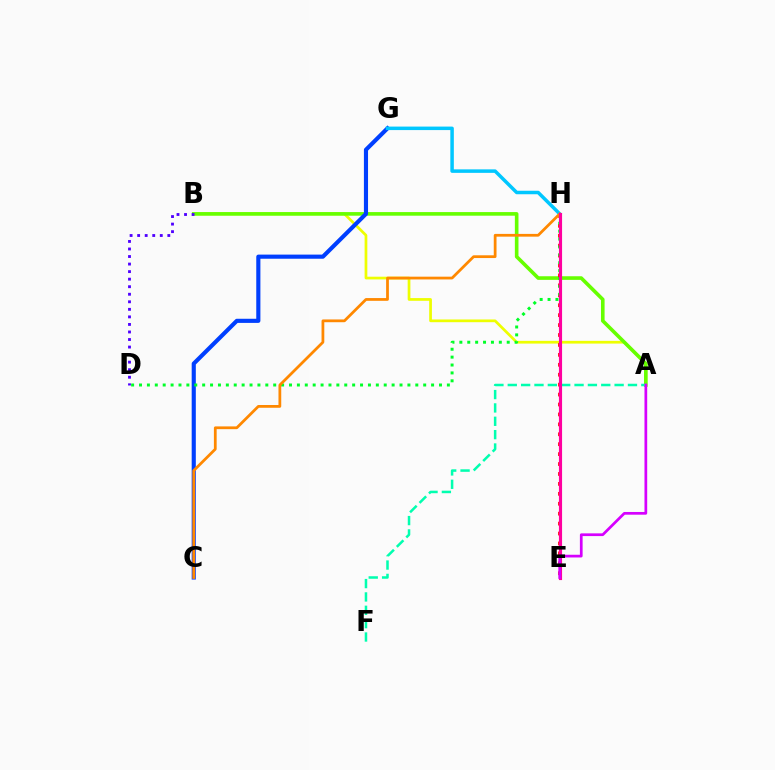{('A', 'B'): [{'color': '#eeff00', 'line_style': 'solid', 'thickness': 1.96}, {'color': '#66ff00', 'line_style': 'solid', 'thickness': 2.6}], ('E', 'H'): [{'color': '#ff0000', 'line_style': 'dotted', 'thickness': 2.7}, {'color': '#ff00a0', 'line_style': 'solid', 'thickness': 2.26}], ('C', 'G'): [{'color': '#003fff', 'line_style': 'solid', 'thickness': 2.98}], ('D', 'H'): [{'color': '#00ff27', 'line_style': 'dotted', 'thickness': 2.14}], ('A', 'F'): [{'color': '#00ffaf', 'line_style': 'dashed', 'thickness': 1.81}], ('G', 'H'): [{'color': '#00c7ff', 'line_style': 'solid', 'thickness': 2.52}], ('C', 'H'): [{'color': '#ff8800', 'line_style': 'solid', 'thickness': 1.99}], ('B', 'D'): [{'color': '#4f00ff', 'line_style': 'dotted', 'thickness': 2.05}], ('A', 'E'): [{'color': '#d600ff', 'line_style': 'solid', 'thickness': 1.96}]}